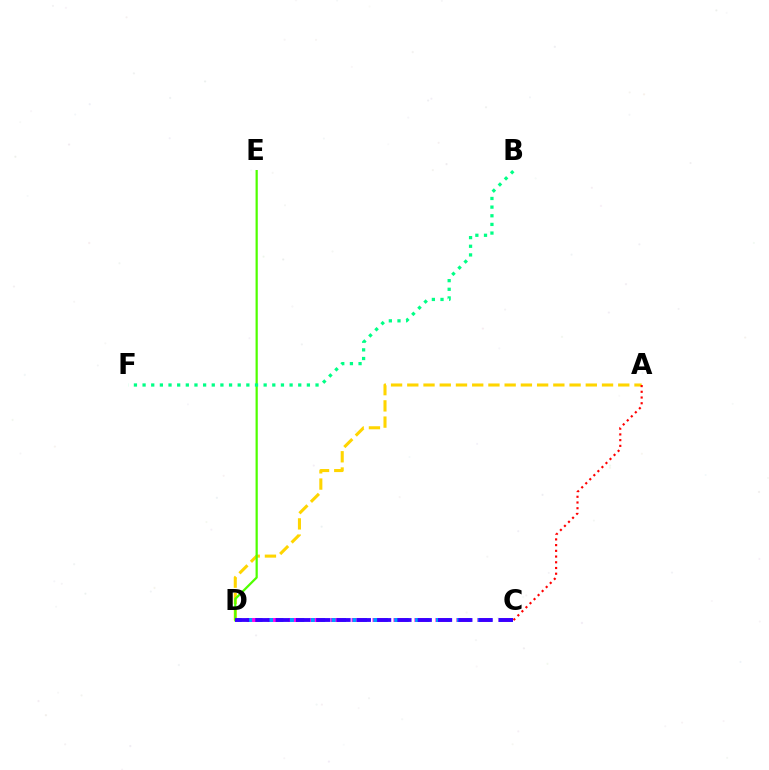{('A', 'D'): [{'color': '#ffd500', 'line_style': 'dashed', 'thickness': 2.2}], ('C', 'D'): [{'color': '#ff00ed', 'line_style': 'dashed', 'thickness': 2.85}, {'color': '#009eff', 'line_style': 'dotted', 'thickness': 2.83}, {'color': '#3700ff', 'line_style': 'dashed', 'thickness': 2.76}], ('D', 'E'): [{'color': '#4fff00', 'line_style': 'solid', 'thickness': 1.61}], ('B', 'F'): [{'color': '#00ff86', 'line_style': 'dotted', 'thickness': 2.35}], ('A', 'C'): [{'color': '#ff0000', 'line_style': 'dotted', 'thickness': 1.55}]}